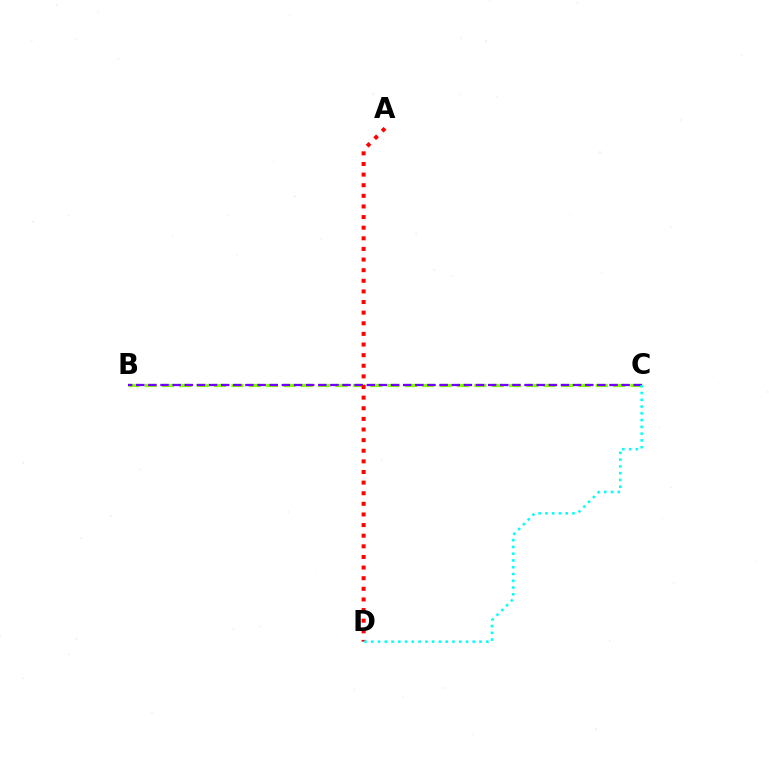{('B', 'C'): [{'color': '#84ff00', 'line_style': 'dashed', 'thickness': 2.36}, {'color': '#7200ff', 'line_style': 'dashed', 'thickness': 1.65}], ('A', 'D'): [{'color': '#ff0000', 'line_style': 'dotted', 'thickness': 2.89}], ('C', 'D'): [{'color': '#00fff6', 'line_style': 'dotted', 'thickness': 1.84}]}